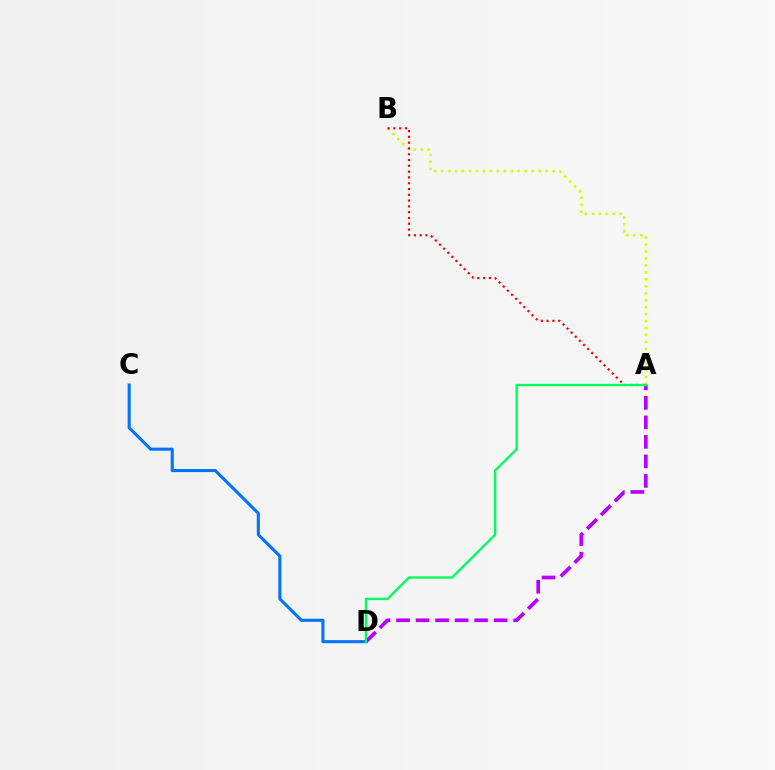{('C', 'D'): [{'color': '#0074ff', 'line_style': 'solid', 'thickness': 2.22}], ('A', 'B'): [{'color': '#d1ff00', 'line_style': 'dotted', 'thickness': 1.89}, {'color': '#ff0000', 'line_style': 'dotted', 'thickness': 1.57}], ('A', 'D'): [{'color': '#b900ff', 'line_style': 'dashed', 'thickness': 2.65}, {'color': '#00ff5c', 'line_style': 'solid', 'thickness': 1.69}]}